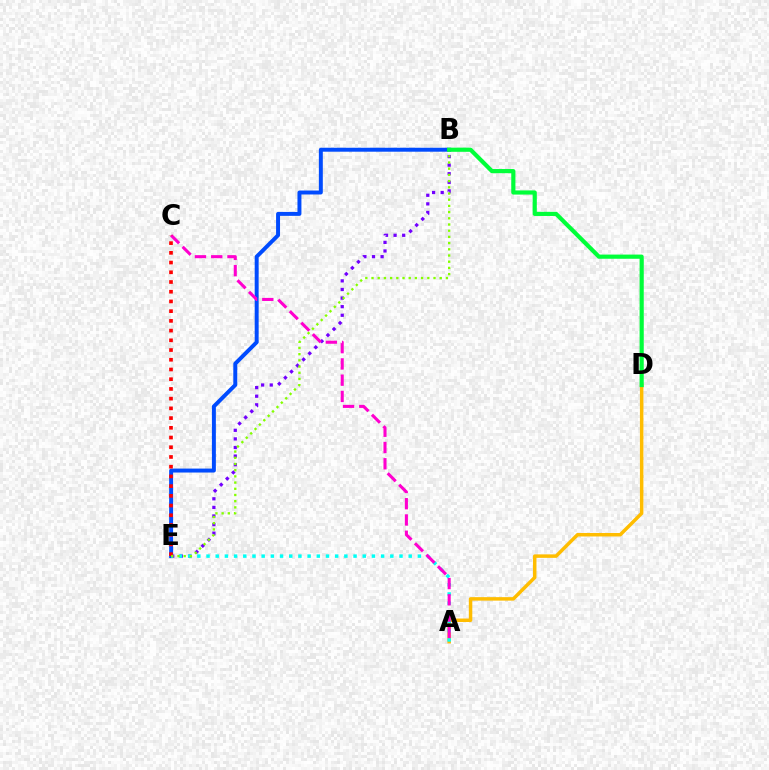{('B', 'E'): [{'color': '#004bff', 'line_style': 'solid', 'thickness': 2.85}, {'color': '#7200ff', 'line_style': 'dotted', 'thickness': 2.33}, {'color': '#84ff00', 'line_style': 'dotted', 'thickness': 1.68}], ('A', 'D'): [{'color': '#ffbd00', 'line_style': 'solid', 'thickness': 2.51}], ('A', 'E'): [{'color': '#00fff6', 'line_style': 'dotted', 'thickness': 2.5}], ('A', 'C'): [{'color': '#ff00cf', 'line_style': 'dashed', 'thickness': 2.21}], ('C', 'E'): [{'color': '#ff0000', 'line_style': 'dotted', 'thickness': 2.64}], ('B', 'D'): [{'color': '#00ff39', 'line_style': 'solid', 'thickness': 3.0}]}